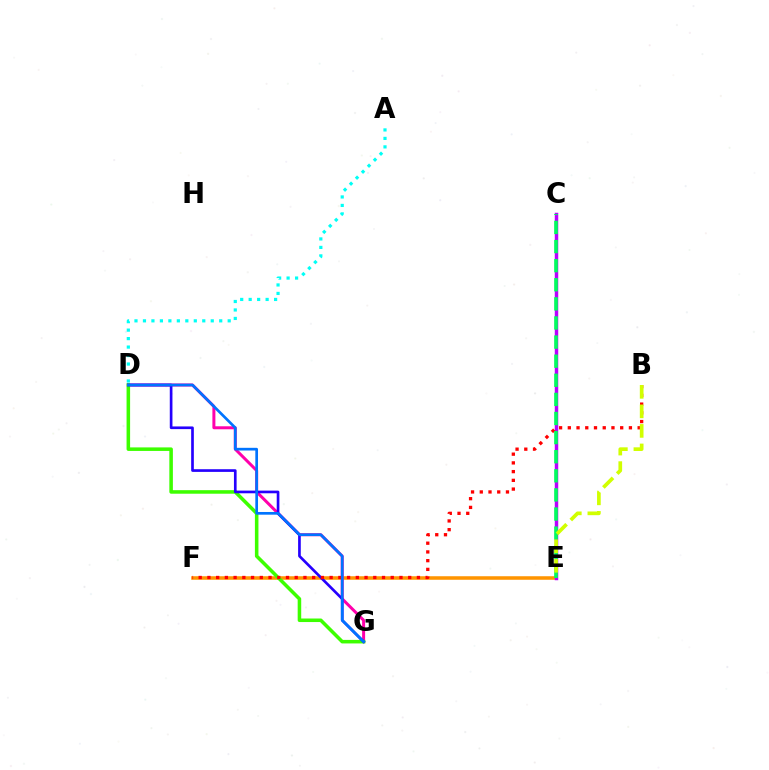{('E', 'F'): [{'color': '#ff9400', 'line_style': 'solid', 'thickness': 2.55}], ('D', 'G'): [{'color': '#ff00ac', 'line_style': 'solid', 'thickness': 2.16}, {'color': '#3dff00', 'line_style': 'solid', 'thickness': 2.55}, {'color': '#2500ff', 'line_style': 'solid', 'thickness': 1.92}, {'color': '#0074ff', 'line_style': 'solid', 'thickness': 1.94}], ('C', 'E'): [{'color': '#b900ff', 'line_style': 'solid', 'thickness': 2.5}, {'color': '#00ff5c', 'line_style': 'dashed', 'thickness': 2.6}], ('B', 'F'): [{'color': '#ff0000', 'line_style': 'dotted', 'thickness': 2.37}], ('A', 'D'): [{'color': '#00fff6', 'line_style': 'dotted', 'thickness': 2.3}], ('B', 'E'): [{'color': '#d1ff00', 'line_style': 'dashed', 'thickness': 2.65}]}